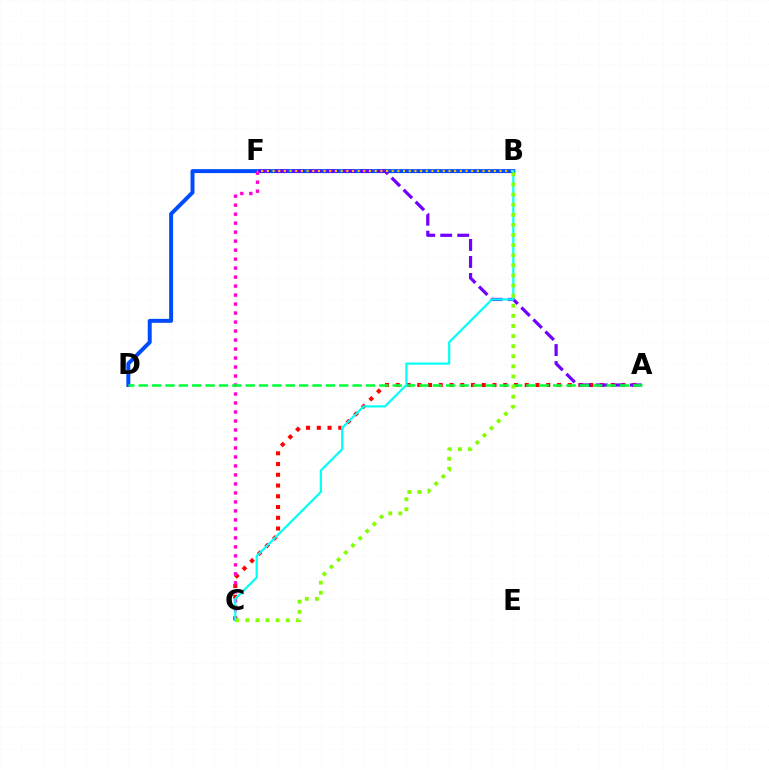{('A', 'C'): [{'color': '#ff0000', 'line_style': 'dotted', 'thickness': 2.92}], ('B', 'D'): [{'color': '#004bff', 'line_style': 'solid', 'thickness': 2.85}], ('A', 'F'): [{'color': '#7200ff', 'line_style': 'dashed', 'thickness': 2.31}], ('C', 'F'): [{'color': '#ff00cf', 'line_style': 'dotted', 'thickness': 2.44}], ('B', 'F'): [{'color': '#ffbd00', 'line_style': 'dotted', 'thickness': 1.54}], ('A', 'D'): [{'color': '#00ff39', 'line_style': 'dashed', 'thickness': 1.82}], ('B', 'C'): [{'color': '#00fff6', 'line_style': 'solid', 'thickness': 1.57}, {'color': '#84ff00', 'line_style': 'dotted', 'thickness': 2.75}]}